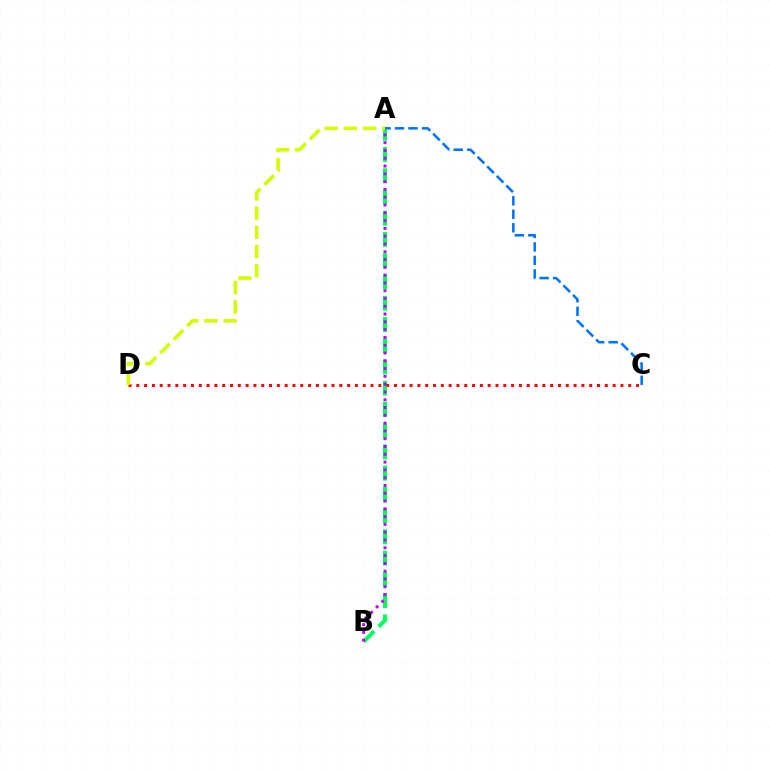{('A', 'B'): [{'color': '#00ff5c', 'line_style': 'dashed', 'thickness': 2.89}, {'color': '#b900ff', 'line_style': 'dotted', 'thickness': 2.12}], ('C', 'D'): [{'color': '#ff0000', 'line_style': 'dotted', 'thickness': 2.12}], ('A', 'C'): [{'color': '#0074ff', 'line_style': 'dashed', 'thickness': 1.84}], ('A', 'D'): [{'color': '#d1ff00', 'line_style': 'dashed', 'thickness': 2.6}]}